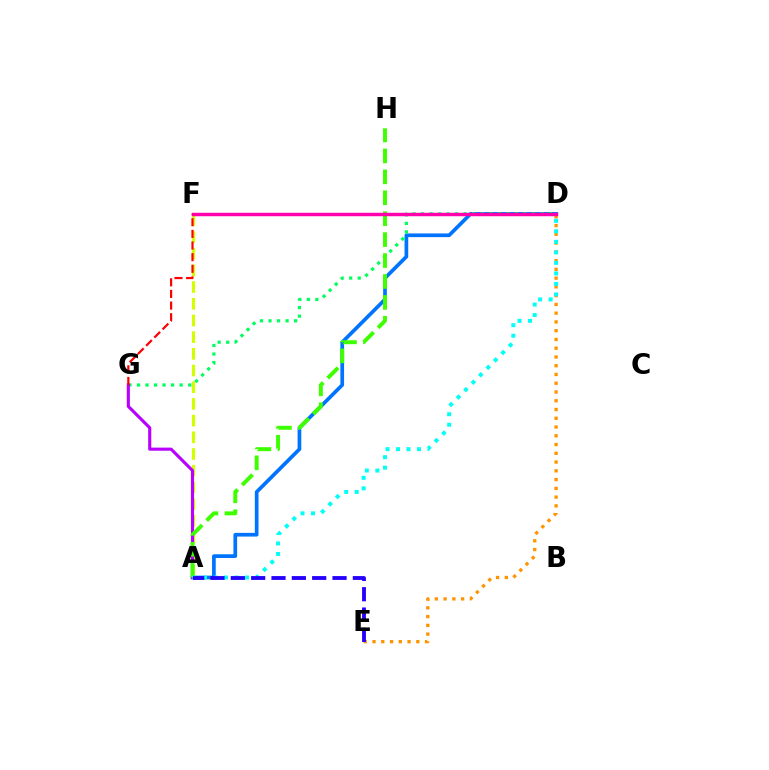{('A', 'D'): [{'color': '#0074ff', 'line_style': 'solid', 'thickness': 2.66}, {'color': '#00fff6', 'line_style': 'dotted', 'thickness': 2.86}], ('A', 'F'): [{'color': '#d1ff00', 'line_style': 'dashed', 'thickness': 2.27}], ('D', 'G'): [{'color': '#00ff5c', 'line_style': 'dotted', 'thickness': 2.32}], ('A', 'G'): [{'color': '#b900ff', 'line_style': 'solid', 'thickness': 2.24}], ('A', 'H'): [{'color': '#3dff00', 'line_style': 'dashed', 'thickness': 2.84}], ('D', 'E'): [{'color': '#ff9400', 'line_style': 'dotted', 'thickness': 2.38}], ('A', 'E'): [{'color': '#2500ff', 'line_style': 'dashed', 'thickness': 2.76}], ('D', 'F'): [{'color': '#ff00ac', 'line_style': 'solid', 'thickness': 2.49}], ('F', 'G'): [{'color': '#ff0000', 'line_style': 'dashed', 'thickness': 1.58}]}